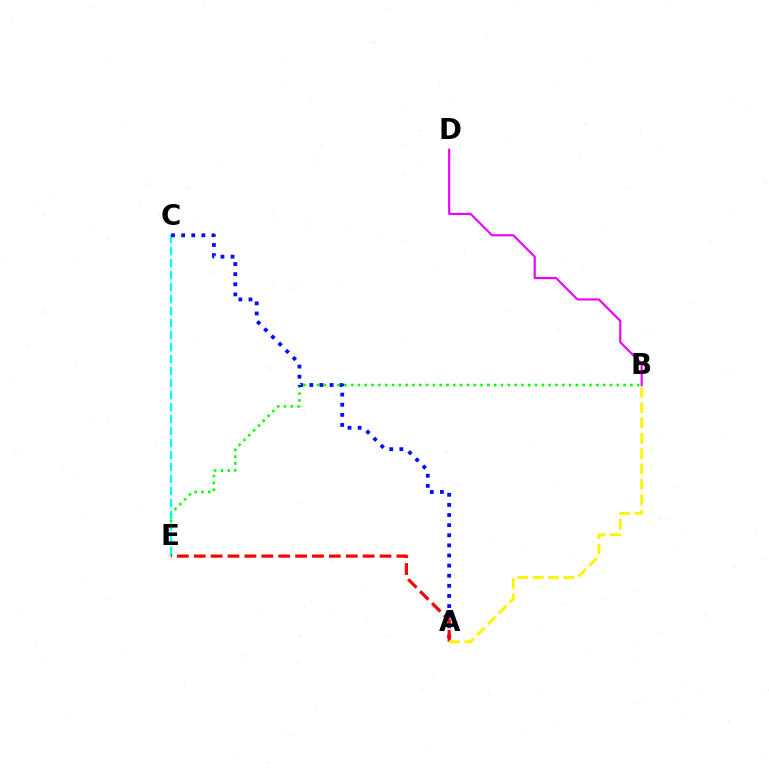{('B', 'E'): [{'color': '#08ff00', 'line_style': 'dotted', 'thickness': 1.85}], ('C', 'E'): [{'color': '#00fff6', 'line_style': 'dashed', 'thickness': 1.63}], ('B', 'D'): [{'color': '#ee00ff', 'line_style': 'solid', 'thickness': 1.56}], ('A', 'C'): [{'color': '#0010ff', 'line_style': 'dotted', 'thickness': 2.75}], ('A', 'E'): [{'color': '#ff0000', 'line_style': 'dashed', 'thickness': 2.29}], ('A', 'B'): [{'color': '#fcf500', 'line_style': 'dashed', 'thickness': 2.08}]}